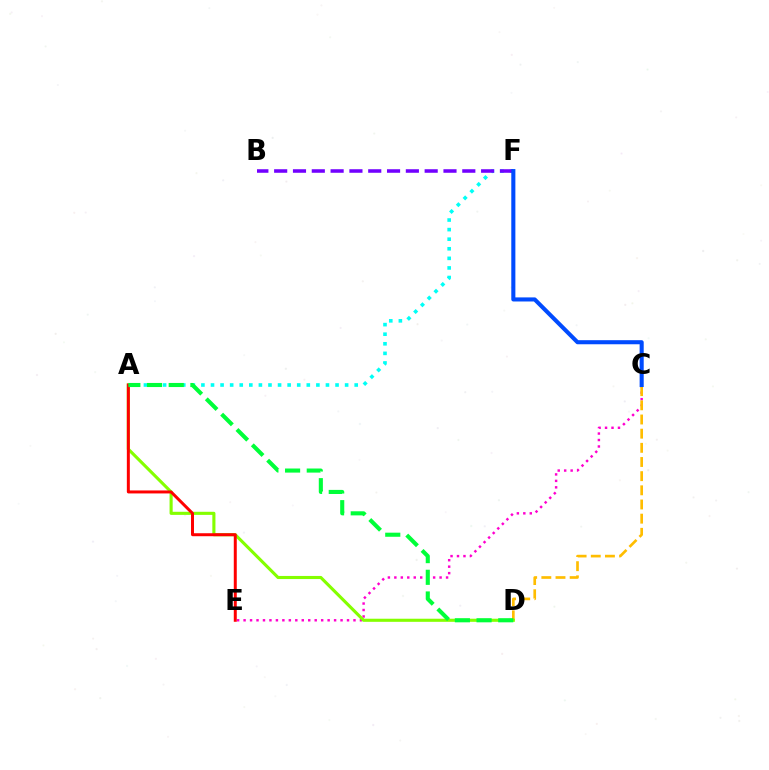{('C', 'E'): [{'color': '#ff00cf', 'line_style': 'dotted', 'thickness': 1.76}], ('C', 'D'): [{'color': '#ffbd00', 'line_style': 'dashed', 'thickness': 1.92}], ('A', 'F'): [{'color': '#00fff6', 'line_style': 'dotted', 'thickness': 2.6}], ('A', 'D'): [{'color': '#84ff00', 'line_style': 'solid', 'thickness': 2.24}, {'color': '#00ff39', 'line_style': 'dashed', 'thickness': 2.95}], ('A', 'E'): [{'color': '#ff0000', 'line_style': 'solid', 'thickness': 2.15}], ('B', 'F'): [{'color': '#7200ff', 'line_style': 'dashed', 'thickness': 2.56}], ('C', 'F'): [{'color': '#004bff', 'line_style': 'solid', 'thickness': 2.94}]}